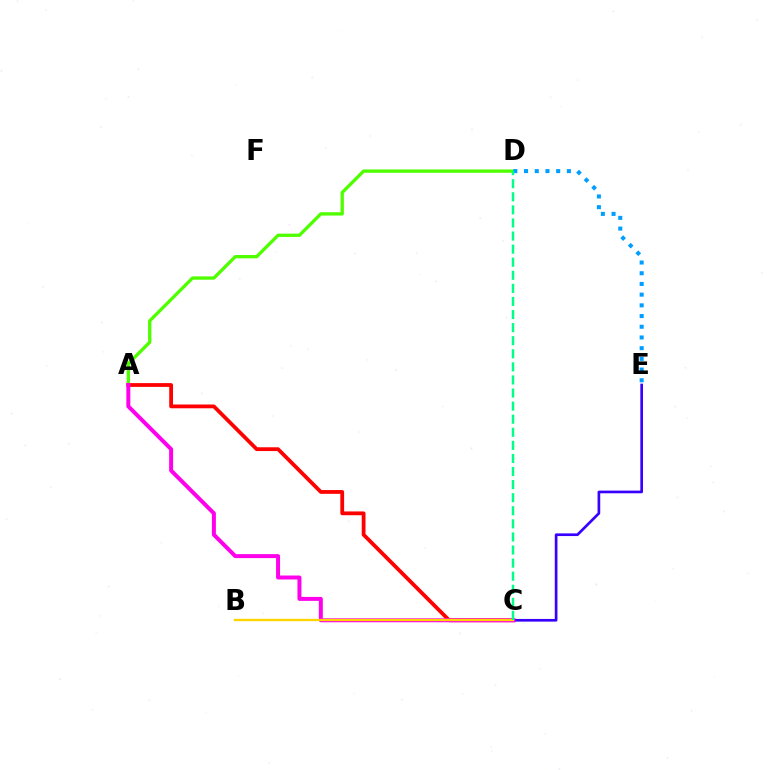{('A', 'D'): [{'color': '#4fff00', 'line_style': 'solid', 'thickness': 2.38}], ('A', 'C'): [{'color': '#ff0000', 'line_style': 'solid', 'thickness': 2.72}, {'color': '#ff00ed', 'line_style': 'solid', 'thickness': 2.86}], ('C', 'E'): [{'color': '#3700ff', 'line_style': 'solid', 'thickness': 1.93}], ('B', 'C'): [{'color': '#ffd500', 'line_style': 'solid', 'thickness': 1.68}], ('D', 'E'): [{'color': '#009eff', 'line_style': 'dotted', 'thickness': 2.91}], ('C', 'D'): [{'color': '#00ff86', 'line_style': 'dashed', 'thickness': 1.78}]}